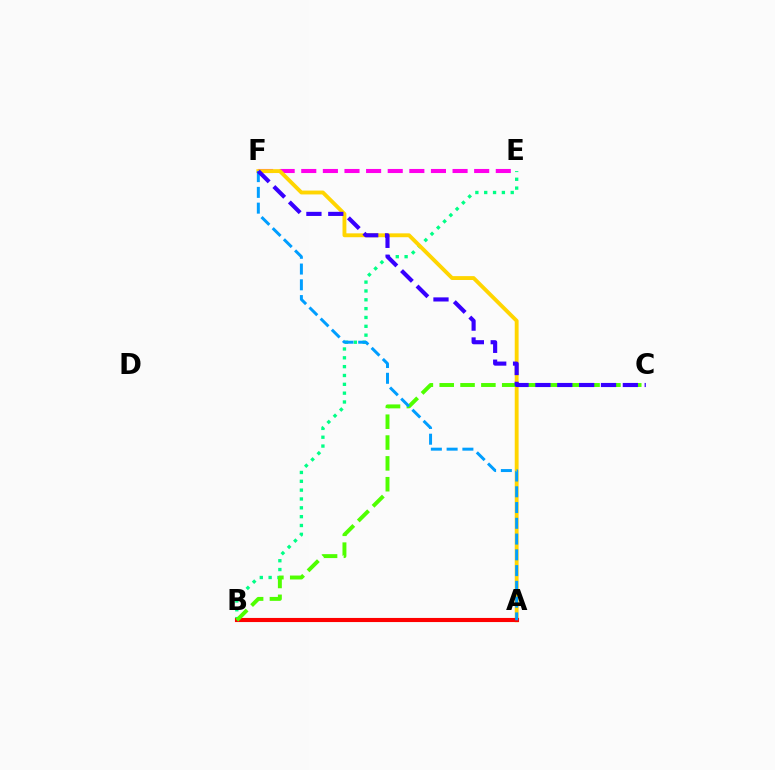{('E', 'F'): [{'color': '#ff00ed', 'line_style': 'dashed', 'thickness': 2.94}], ('B', 'E'): [{'color': '#00ff86', 'line_style': 'dotted', 'thickness': 2.4}], ('A', 'F'): [{'color': '#ffd500', 'line_style': 'solid', 'thickness': 2.78}, {'color': '#009eff', 'line_style': 'dashed', 'thickness': 2.14}], ('A', 'B'): [{'color': '#ff0000', 'line_style': 'solid', 'thickness': 2.96}], ('B', 'C'): [{'color': '#4fff00', 'line_style': 'dashed', 'thickness': 2.83}], ('C', 'F'): [{'color': '#3700ff', 'line_style': 'dashed', 'thickness': 2.97}]}